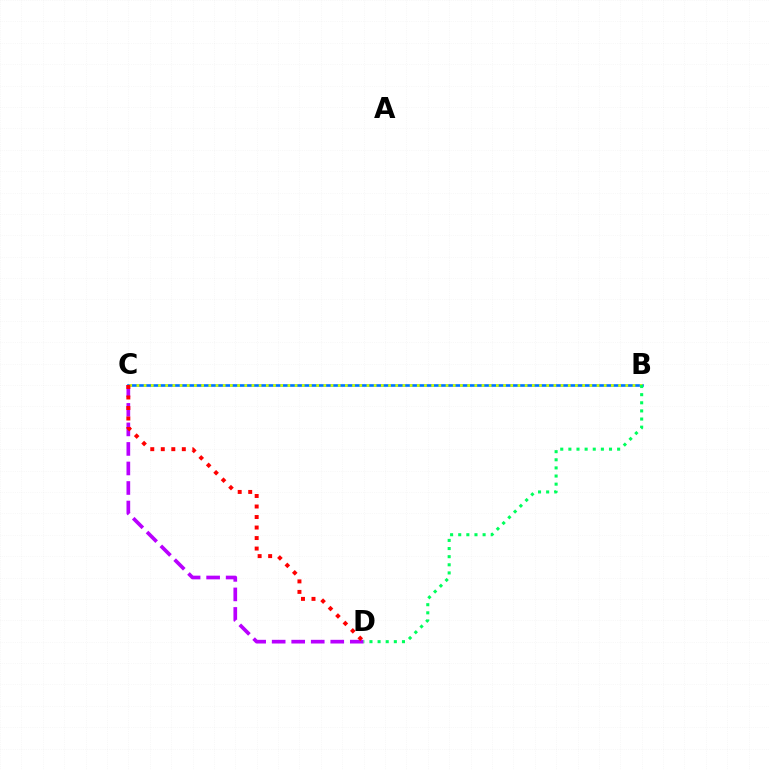{('C', 'D'): [{'color': '#b900ff', 'line_style': 'dashed', 'thickness': 2.65}, {'color': '#ff0000', 'line_style': 'dotted', 'thickness': 2.86}], ('B', 'C'): [{'color': '#0074ff', 'line_style': 'solid', 'thickness': 1.91}, {'color': '#d1ff00', 'line_style': 'dotted', 'thickness': 1.95}], ('B', 'D'): [{'color': '#00ff5c', 'line_style': 'dotted', 'thickness': 2.21}]}